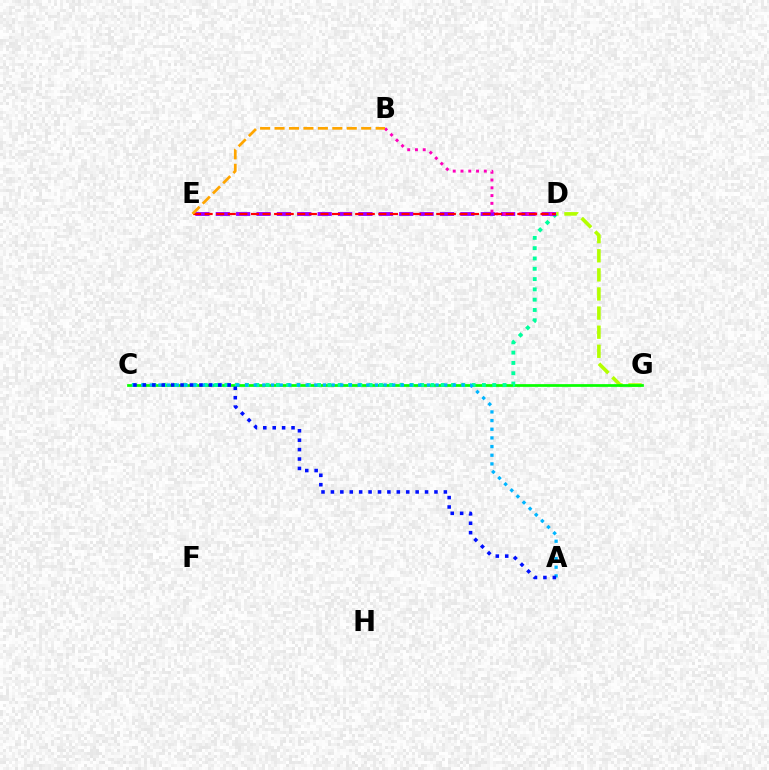{('D', 'G'): [{'color': '#b3ff00', 'line_style': 'dashed', 'thickness': 2.59}], ('C', 'G'): [{'color': '#08ff00', 'line_style': 'solid', 'thickness': 1.96}], ('C', 'D'): [{'color': '#00ff9d', 'line_style': 'dotted', 'thickness': 2.8}], ('D', 'E'): [{'color': '#9b00ff', 'line_style': 'dashed', 'thickness': 2.77}, {'color': '#ff0000', 'line_style': 'dashed', 'thickness': 1.57}], ('B', 'D'): [{'color': '#ff00bd', 'line_style': 'dotted', 'thickness': 2.11}], ('A', 'C'): [{'color': '#00b5ff', 'line_style': 'dotted', 'thickness': 2.35}, {'color': '#0010ff', 'line_style': 'dotted', 'thickness': 2.56}], ('B', 'E'): [{'color': '#ffa500', 'line_style': 'dashed', 'thickness': 1.96}]}